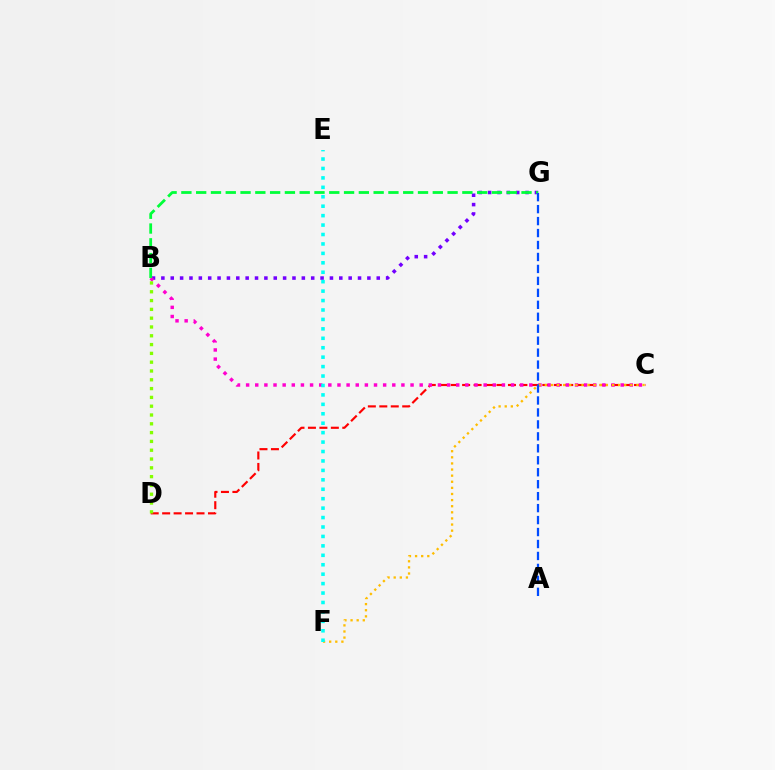{('C', 'D'): [{'color': '#ff0000', 'line_style': 'dashed', 'thickness': 1.56}], ('B', 'G'): [{'color': '#7200ff', 'line_style': 'dotted', 'thickness': 2.54}, {'color': '#00ff39', 'line_style': 'dashed', 'thickness': 2.01}], ('B', 'C'): [{'color': '#ff00cf', 'line_style': 'dotted', 'thickness': 2.48}], ('C', 'F'): [{'color': '#ffbd00', 'line_style': 'dotted', 'thickness': 1.66}], ('E', 'F'): [{'color': '#00fff6', 'line_style': 'dotted', 'thickness': 2.56}], ('B', 'D'): [{'color': '#84ff00', 'line_style': 'dotted', 'thickness': 2.39}], ('A', 'G'): [{'color': '#004bff', 'line_style': 'dashed', 'thickness': 1.62}]}